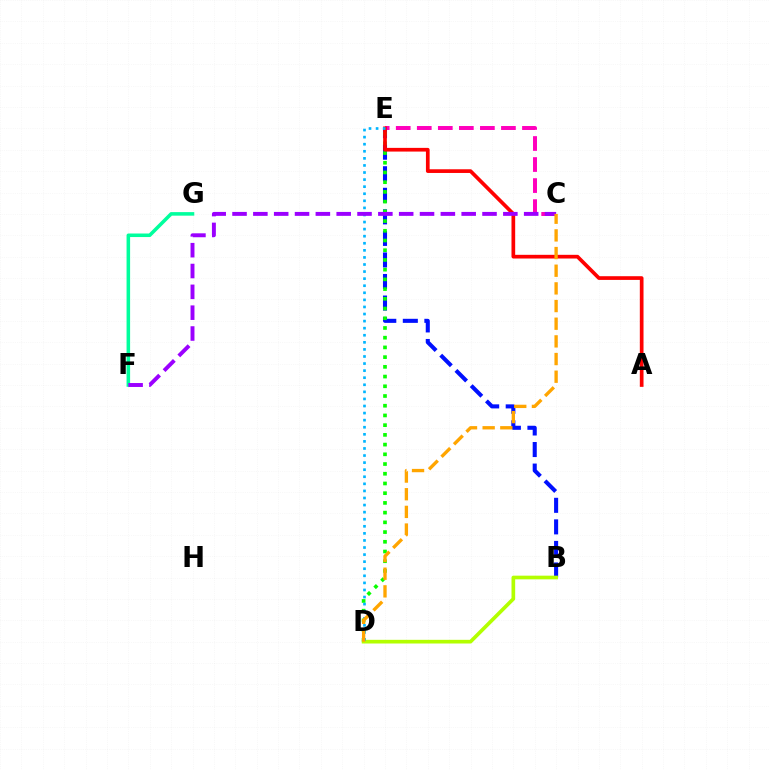{('B', 'E'): [{'color': '#0010ff', 'line_style': 'dashed', 'thickness': 2.93}], ('D', 'E'): [{'color': '#08ff00', 'line_style': 'dotted', 'thickness': 2.64}, {'color': '#00b5ff', 'line_style': 'dotted', 'thickness': 1.92}], ('C', 'E'): [{'color': '#ff00bd', 'line_style': 'dashed', 'thickness': 2.86}], ('A', 'E'): [{'color': '#ff0000', 'line_style': 'solid', 'thickness': 2.66}], ('B', 'D'): [{'color': '#b3ff00', 'line_style': 'solid', 'thickness': 2.65}], ('F', 'G'): [{'color': '#00ff9d', 'line_style': 'solid', 'thickness': 2.55}], ('C', 'F'): [{'color': '#9b00ff', 'line_style': 'dashed', 'thickness': 2.83}], ('C', 'D'): [{'color': '#ffa500', 'line_style': 'dashed', 'thickness': 2.4}]}